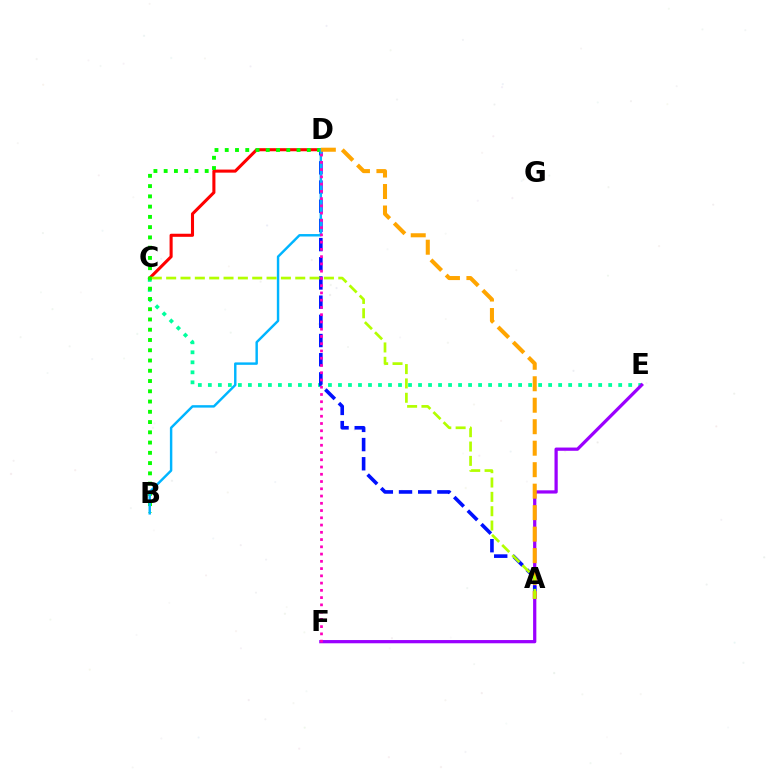{('C', 'E'): [{'color': '#00ff9d', 'line_style': 'dotted', 'thickness': 2.72}], ('E', 'F'): [{'color': '#9b00ff', 'line_style': 'solid', 'thickness': 2.33}], ('A', 'D'): [{'color': '#0010ff', 'line_style': 'dashed', 'thickness': 2.61}, {'color': '#ffa500', 'line_style': 'dashed', 'thickness': 2.92}], ('C', 'D'): [{'color': '#ff0000', 'line_style': 'solid', 'thickness': 2.21}], ('B', 'D'): [{'color': '#08ff00', 'line_style': 'dotted', 'thickness': 2.79}, {'color': '#00b5ff', 'line_style': 'solid', 'thickness': 1.75}], ('D', 'F'): [{'color': '#ff00bd', 'line_style': 'dotted', 'thickness': 1.97}], ('A', 'C'): [{'color': '#b3ff00', 'line_style': 'dashed', 'thickness': 1.95}]}